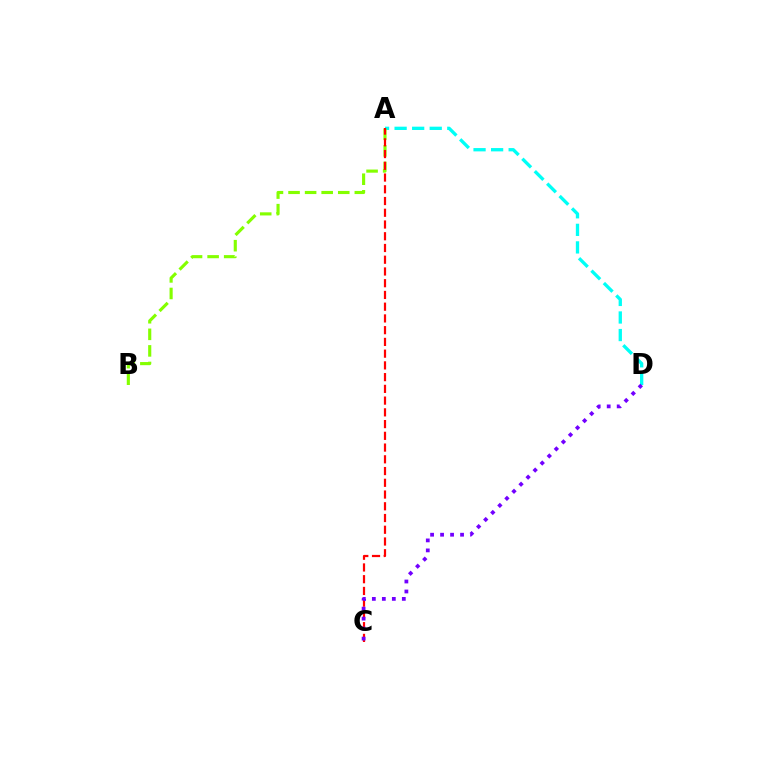{('A', 'D'): [{'color': '#00fff6', 'line_style': 'dashed', 'thickness': 2.39}], ('A', 'B'): [{'color': '#84ff00', 'line_style': 'dashed', 'thickness': 2.25}], ('A', 'C'): [{'color': '#ff0000', 'line_style': 'dashed', 'thickness': 1.59}], ('C', 'D'): [{'color': '#7200ff', 'line_style': 'dotted', 'thickness': 2.71}]}